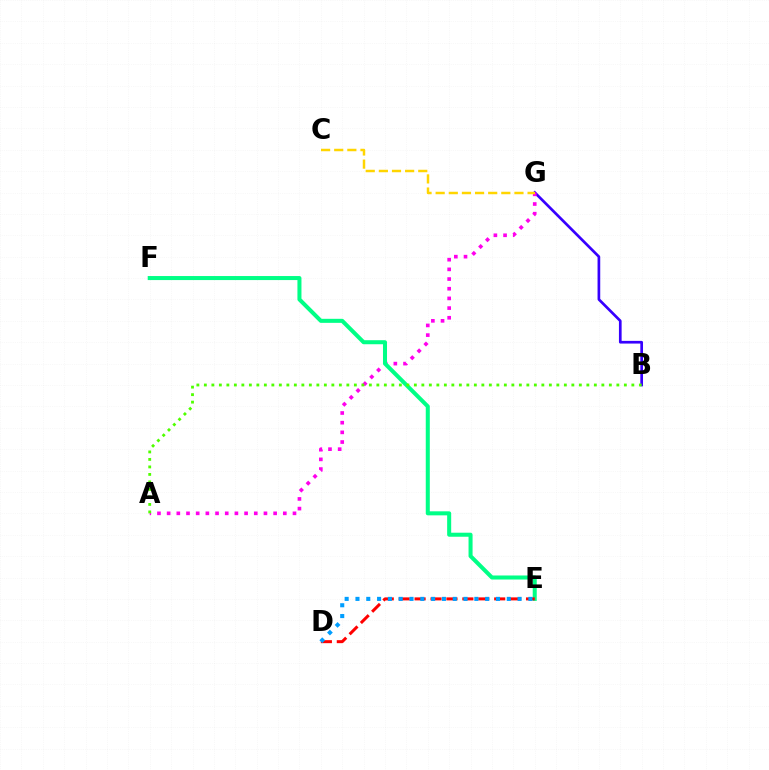{('B', 'G'): [{'color': '#3700ff', 'line_style': 'solid', 'thickness': 1.93}], ('A', 'G'): [{'color': '#ff00ed', 'line_style': 'dotted', 'thickness': 2.63}], ('E', 'F'): [{'color': '#00ff86', 'line_style': 'solid', 'thickness': 2.9}], ('D', 'E'): [{'color': '#ff0000', 'line_style': 'dashed', 'thickness': 2.16}, {'color': '#009eff', 'line_style': 'dotted', 'thickness': 2.94}], ('C', 'G'): [{'color': '#ffd500', 'line_style': 'dashed', 'thickness': 1.78}], ('A', 'B'): [{'color': '#4fff00', 'line_style': 'dotted', 'thickness': 2.04}]}